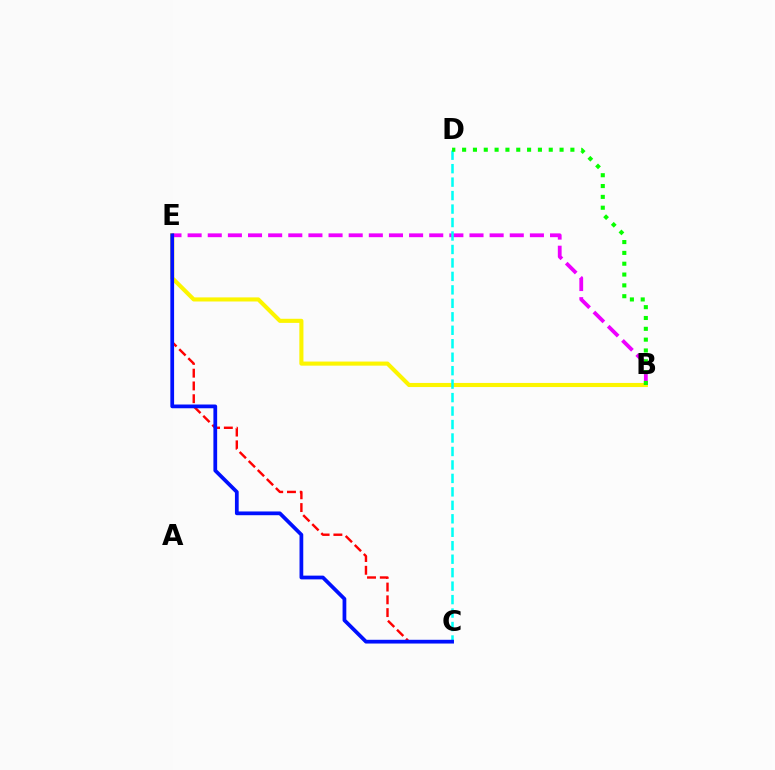{('C', 'E'): [{'color': '#ff0000', 'line_style': 'dashed', 'thickness': 1.73}, {'color': '#0010ff', 'line_style': 'solid', 'thickness': 2.7}], ('B', 'E'): [{'color': '#fcf500', 'line_style': 'solid', 'thickness': 2.95}, {'color': '#ee00ff', 'line_style': 'dashed', 'thickness': 2.74}], ('C', 'D'): [{'color': '#00fff6', 'line_style': 'dashed', 'thickness': 1.83}], ('B', 'D'): [{'color': '#08ff00', 'line_style': 'dotted', 'thickness': 2.94}]}